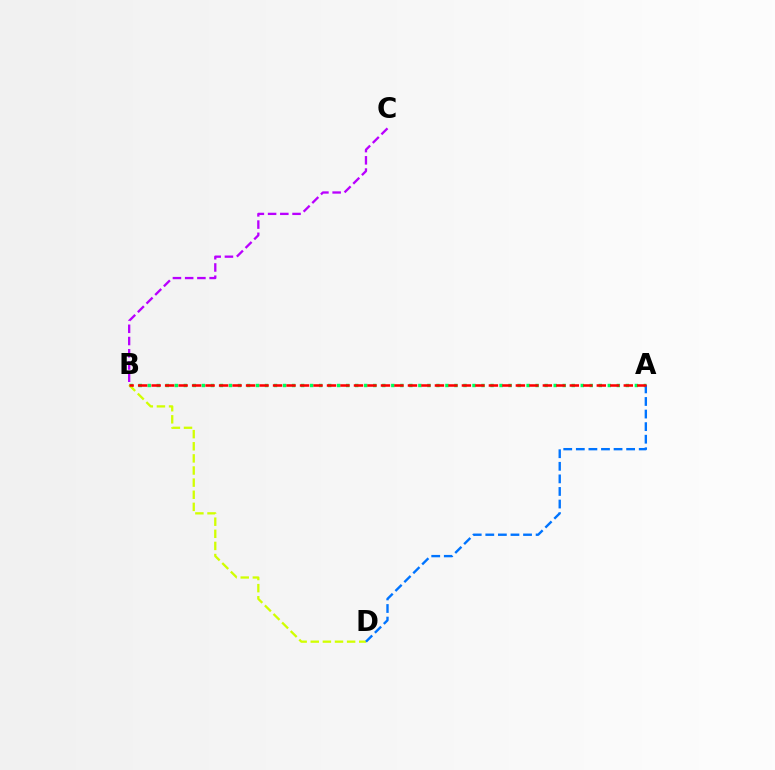{('A', 'B'): [{'color': '#00ff5c', 'line_style': 'dotted', 'thickness': 2.45}, {'color': '#ff0000', 'line_style': 'dashed', 'thickness': 1.83}], ('B', 'C'): [{'color': '#b900ff', 'line_style': 'dashed', 'thickness': 1.66}], ('B', 'D'): [{'color': '#d1ff00', 'line_style': 'dashed', 'thickness': 1.65}], ('A', 'D'): [{'color': '#0074ff', 'line_style': 'dashed', 'thickness': 1.71}]}